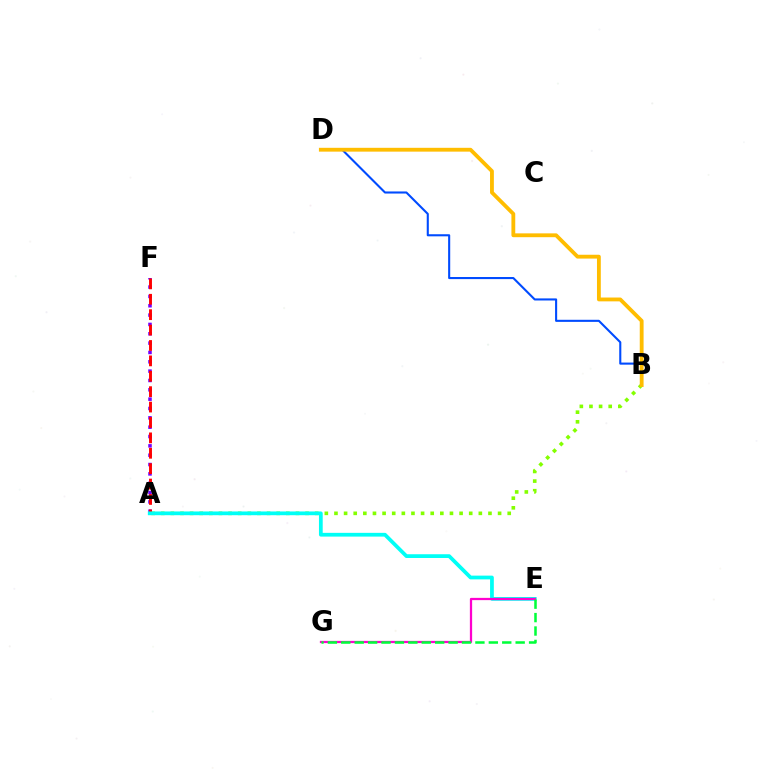{('A', 'F'): [{'color': '#7200ff', 'line_style': 'dotted', 'thickness': 2.54}, {'color': '#ff0000', 'line_style': 'dashed', 'thickness': 2.09}], ('A', 'B'): [{'color': '#84ff00', 'line_style': 'dotted', 'thickness': 2.62}], ('A', 'E'): [{'color': '#00fff6', 'line_style': 'solid', 'thickness': 2.7}], ('E', 'G'): [{'color': '#ff00cf', 'line_style': 'solid', 'thickness': 1.63}, {'color': '#00ff39', 'line_style': 'dashed', 'thickness': 1.82}], ('B', 'D'): [{'color': '#004bff', 'line_style': 'solid', 'thickness': 1.51}, {'color': '#ffbd00', 'line_style': 'solid', 'thickness': 2.76}]}